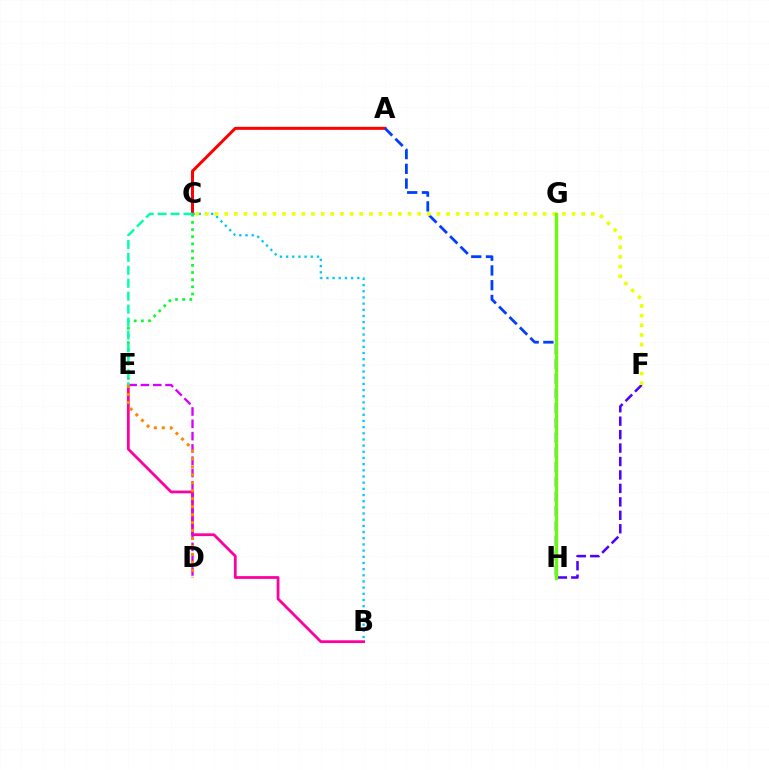{('B', 'E'): [{'color': '#ff00a0', 'line_style': 'solid', 'thickness': 2.0}], ('D', 'E'): [{'color': '#d600ff', 'line_style': 'dashed', 'thickness': 1.67}, {'color': '#ff8800', 'line_style': 'dotted', 'thickness': 2.16}], ('A', 'C'): [{'color': '#ff0000', 'line_style': 'solid', 'thickness': 2.16}], ('B', 'C'): [{'color': '#00c7ff', 'line_style': 'dotted', 'thickness': 1.68}], ('A', 'H'): [{'color': '#003fff', 'line_style': 'dashed', 'thickness': 2.0}], ('C', 'E'): [{'color': '#00ff27', 'line_style': 'dotted', 'thickness': 1.95}, {'color': '#00ffaf', 'line_style': 'dashed', 'thickness': 1.76}], ('F', 'H'): [{'color': '#4f00ff', 'line_style': 'dashed', 'thickness': 1.83}], ('C', 'F'): [{'color': '#eeff00', 'line_style': 'dotted', 'thickness': 2.62}], ('G', 'H'): [{'color': '#66ff00', 'line_style': 'solid', 'thickness': 2.32}]}